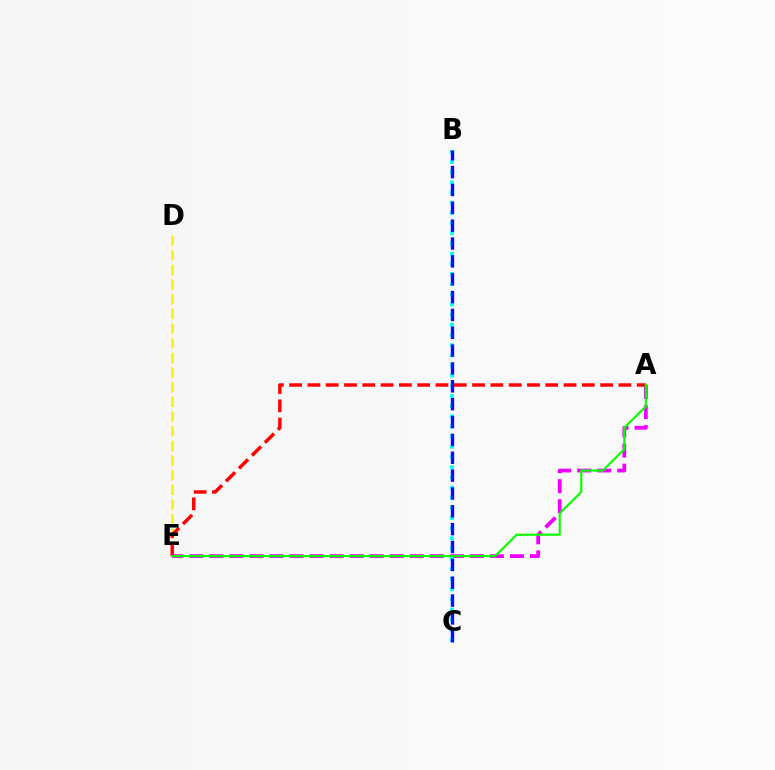{('A', 'E'): [{'color': '#ee00ff', 'line_style': 'dashed', 'thickness': 2.72}, {'color': '#ff0000', 'line_style': 'dashed', 'thickness': 2.49}, {'color': '#08ff00', 'line_style': 'solid', 'thickness': 1.55}], ('B', 'C'): [{'color': '#00fff6', 'line_style': 'dotted', 'thickness': 2.76}, {'color': '#0010ff', 'line_style': 'dashed', 'thickness': 2.43}], ('D', 'E'): [{'color': '#fcf500', 'line_style': 'dashed', 'thickness': 1.99}]}